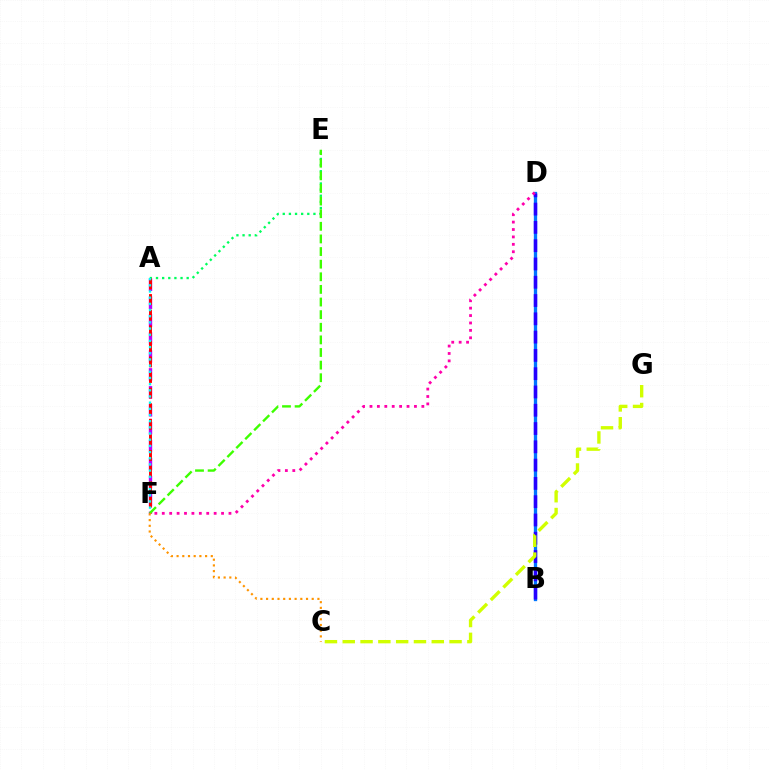{('A', 'F'): [{'color': '#b900ff', 'line_style': 'dashed', 'thickness': 2.44}, {'color': '#ff0000', 'line_style': 'dashed', 'thickness': 2.12}, {'color': '#00fff6', 'line_style': 'dotted', 'thickness': 1.68}], ('B', 'D'): [{'color': '#0074ff', 'line_style': 'solid', 'thickness': 2.38}, {'color': '#2500ff', 'line_style': 'dashed', 'thickness': 2.48}], ('A', 'E'): [{'color': '#00ff5c', 'line_style': 'dotted', 'thickness': 1.67}], ('C', 'G'): [{'color': '#d1ff00', 'line_style': 'dashed', 'thickness': 2.42}], ('E', 'F'): [{'color': '#3dff00', 'line_style': 'dashed', 'thickness': 1.71}], ('C', 'F'): [{'color': '#ff9400', 'line_style': 'dotted', 'thickness': 1.55}], ('D', 'F'): [{'color': '#ff00ac', 'line_style': 'dotted', 'thickness': 2.01}]}